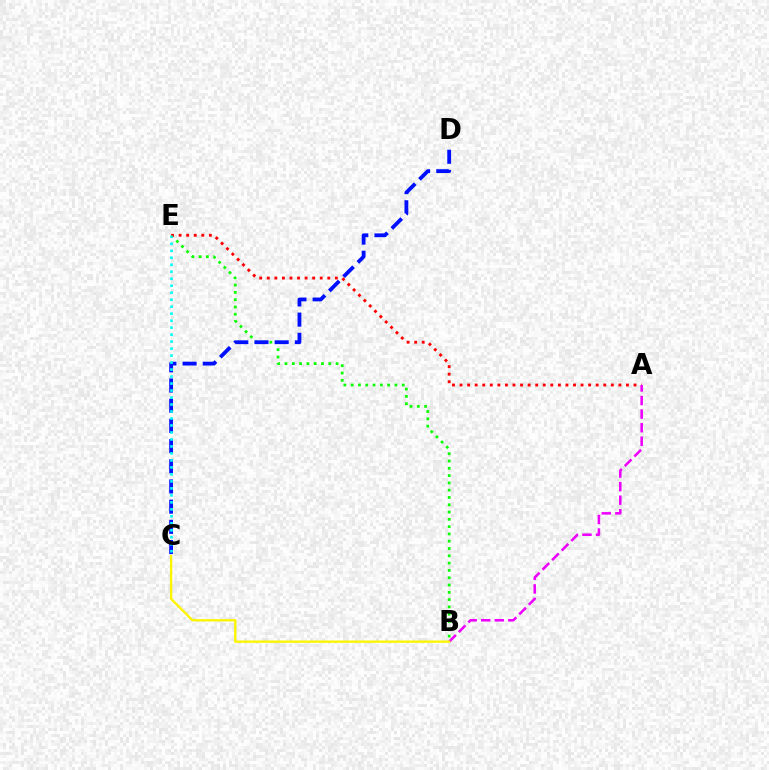{('B', 'E'): [{'color': '#08ff00', 'line_style': 'dotted', 'thickness': 1.98}], ('A', 'E'): [{'color': '#ff0000', 'line_style': 'dotted', 'thickness': 2.06}], ('C', 'D'): [{'color': '#0010ff', 'line_style': 'dashed', 'thickness': 2.74}], ('C', 'E'): [{'color': '#00fff6', 'line_style': 'dotted', 'thickness': 1.9}], ('A', 'B'): [{'color': '#ee00ff', 'line_style': 'dashed', 'thickness': 1.84}], ('B', 'C'): [{'color': '#fcf500', 'line_style': 'solid', 'thickness': 1.69}]}